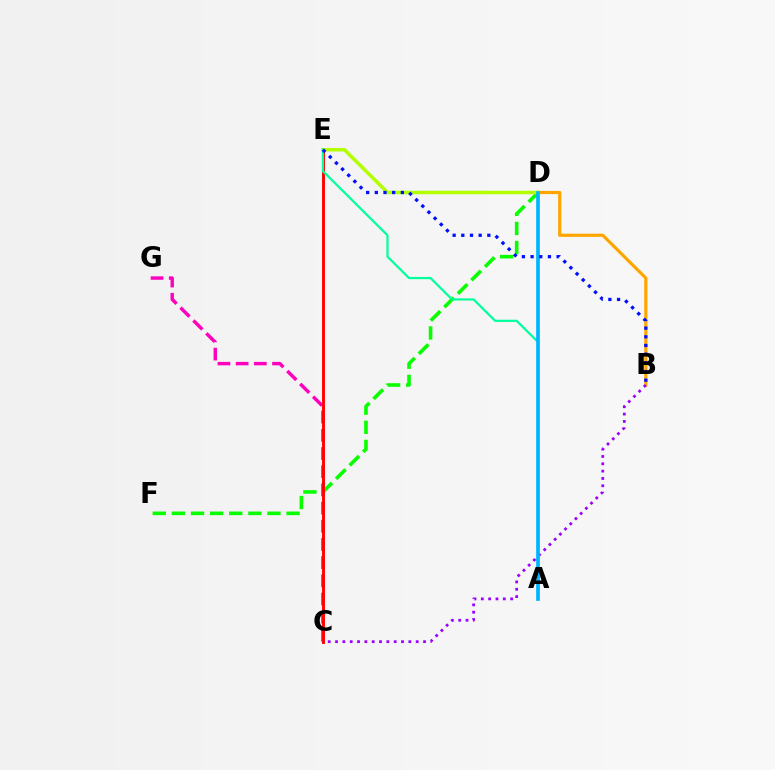{('D', 'F'): [{'color': '#08ff00', 'line_style': 'dashed', 'thickness': 2.6}], ('B', 'D'): [{'color': '#ffa500', 'line_style': 'solid', 'thickness': 2.3}], ('C', 'G'): [{'color': '#ff00bd', 'line_style': 'dashed', 'thickness': 2.47}], ('D', 'E'): [{'color': '#b3ff00', 'line_style': 'solid', 'thickness': 2.52}], ('C', 'E'): [{'color': '#ff0000', 'line_style': 'solid', 'thickness': 2.1}], ('B', 'C'): [{'color': '#9b00ff', 'line_style': 'dotted', 'thickness': 1.99}], ('A', 'E'): [{'color': '#00ff9d', 'line_style': 'solid', 'thickness': 1.59}], ('A', 'D'): [{'color': '#00b5ff', 'line_style': 'solid', 'thickness': 2.66}], ('B', 'E'): [{'color': '#0010ff', 'line_style': 'dotted', 'thickness': 2.36}]}